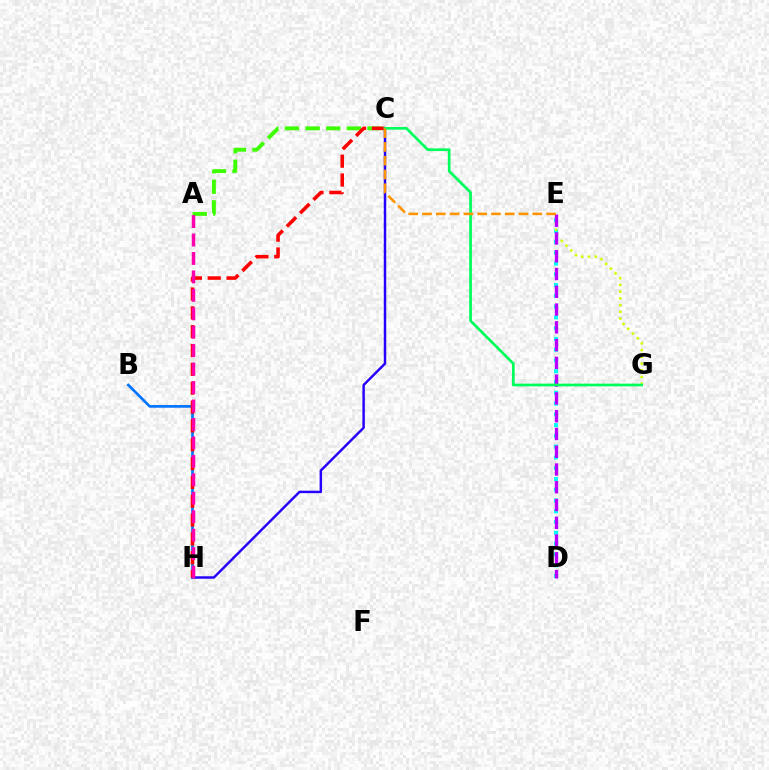{('C', 'H'): [{'color': '#2500ff', 'line_style': 'solid', 'thickness': 1.76}, {'color': '#ff0000', 'line_style': 'dashed', 'thickness': 2.56}], ('A', 'C'): [{'color': '#3dff00', 'line_style': 'dashed', 'thickness': 2.81}], ('D', 'E'): [{'color': '#00fff6', 'line_style': 'dotted', 'thickness': 2.93}, {'color': '#b900ff', 'line_style': 'dashed', 'thickness': 2.41}], ('E', 'G'): [{'color': '#d1ff00', 'line_style': 'dotted', 'thickness': 1.83}], ('B', 'H'): [{'color': '#0074ff', 'line_style': 'solid', 'thickness': 1.92}], ('A', 'H'): [{'color': '#ff00ac', 'line_style': 'dashed', 'thickness': 2.51}], ('C', 'G'): [{'color': '#00ff5c', 'line_style': 'solid', 'thickness': 1.96}], ('C', 'E'): [{'color': '#ff9400', 'line_style': 'dashed', 'thickness': 1.87}]}